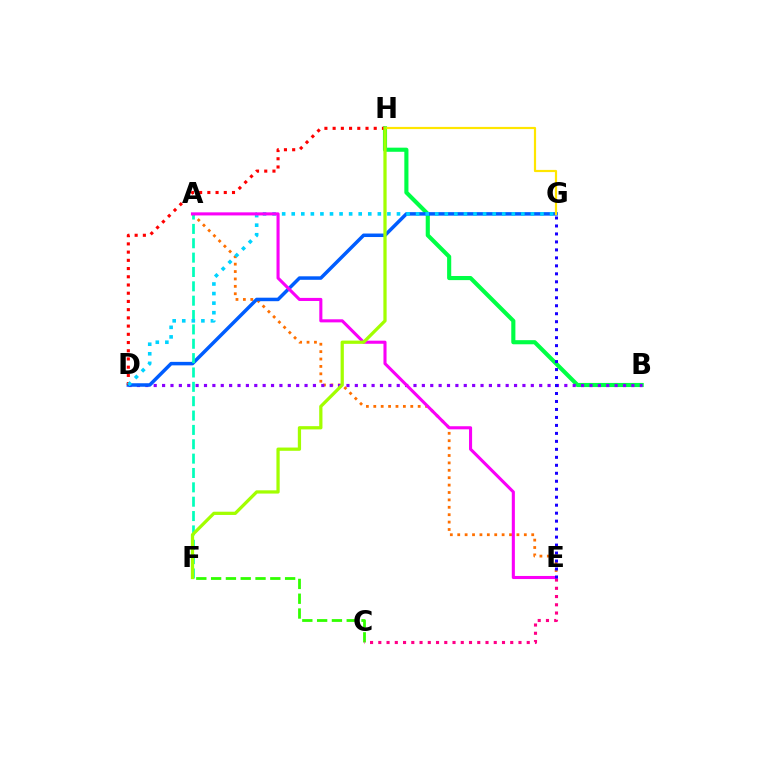{('B', 'H'): [{'color': '#00ff45', 'line_style': 'solid', 'thickness': 2.96}], ('A', 'E'): [{'color': '#ff7000', 'line_style': 'dotted', 'thickness': 2.01}, {'color': '#fa00f9', 'line_style': 'solid', 'thickness': 2.22}], ('B', 'D'): [{'color': '#8a00ff', 'line_style': 'dotted', 'thickness': 2.28}], ('C', 'F'): [{'color': '#31ff00', 'line_style': 'dashed', 'thickness': 2.01}], ('D', 'G'): [{'color': '#005dff', 'line_style': 'solid', 'thickness': 2.52}, {'color': '#00d3ff', 'line_style': 'dotted', 'thickness': 2.6}], ('D', 'H'): [{'color': '#ff0000', 'line_style': 'dotted', 'thickness': 2.23}], ('A', 'F'): [{'color': '#00ffbb', 'line_style': 'dashed', 'thickness': 1.95}], ('G', 'H'): [{'color': '#ffe600', 'line_style': 'solid', 'thickness': 1.58}], ('C', 'E'): [{'color': '#ff0088', 'line_style': 'dotted', 'thickness': 2.24}], ('F', 'H'): [{'color': '#a2ff00', 'line_style': 'solid', 'thickness': 2.34}], ('E', 'G'): [{'color': '#1900ff', 'line_style': 'dotted', 'thickness': 2.17}]}